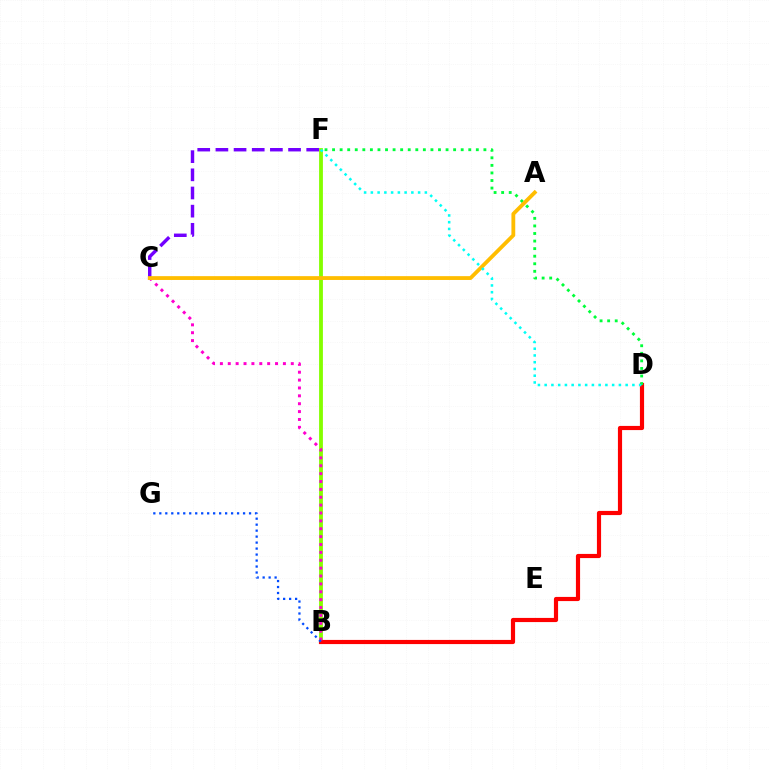{('B', 'F'): [{'color': '#84ff00', 'line_style': 'solid', 'thickness': 2.75}], ('B', 'D'): [{'color': '#ff0000', 'line_style': 'solid', 'thickness': 3.0}], ('C', 'F'): [{'color': '#7200ff', 'line_style': 'dashed', 'thickness': 2.47}], ('D', 'F'): [{'color': '#00ff39', 'line_style': 'dotted', 'thickness': 2.06}, {'color': '#00fff6', 'line_style': 'dotted', 'thickness': 1.83}], ('B', 'C'): [{'color': '#ff00cf', 'line_style': 'dotted', 'thickness': 2.14}], ('A', 'C'): [{'color': '#ffbd00', 'line_style': 'solid', 'thickness': 2.75}], ('B', 'G'): [{'color': '#004bff', 'line_style': 'dotted', 'thickness': 1.63}]}